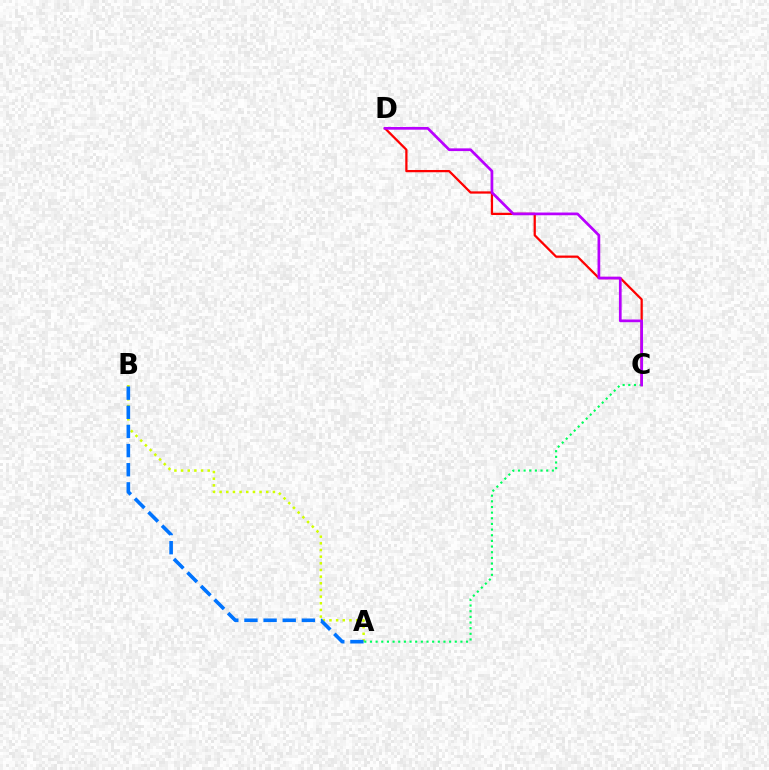{('A', 'B'): [{'color': '#d1ff00', 'line_style': 'dotted', 'thickness': 1.81}, {'color': '#0074ff', 'line_style': 'dashed', 'thickness': 2.6}], ('C', 'D'): [{'color': '#ff0000', 'line_style': 'solid', 'thickness': 1.62}, {'color': '#b900ff', 'line_style': 'solid', 'thickness': 1.96}], ('A', 'C'): [{'color': '#00ff5c', 'line_style': 'dotted', 'thickness': 1.54}]}